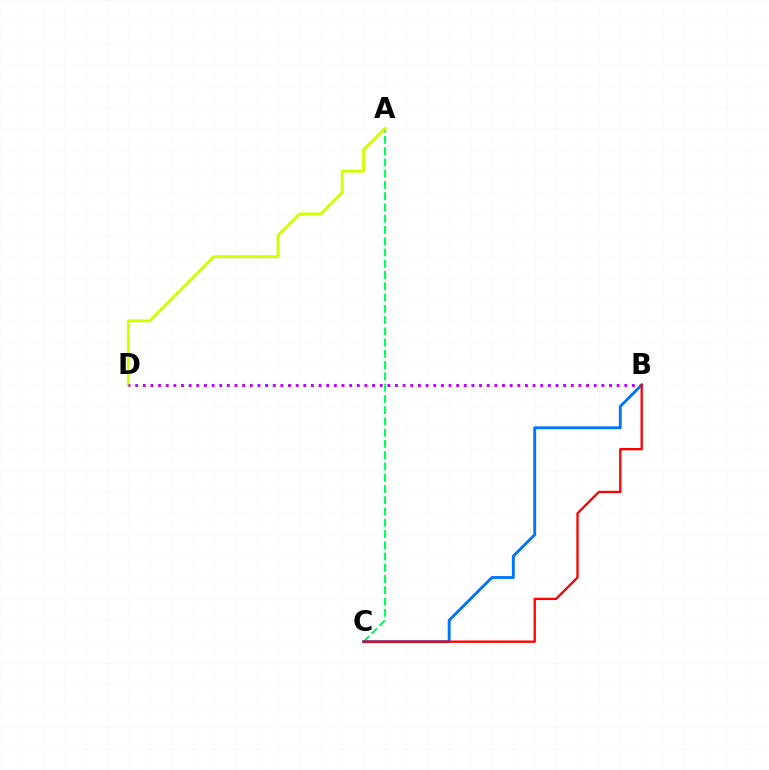{('A', 'C'): [{'color': '#00ff5c', 'line_style': 'dashed', 'thickness': 1.53}], ('A', 'D'): [{'color': '#d1ff00', 'line_style': 'solid', 'thickness': 2.11}], ('B', 'D'): [{'color': '#b900ff', 'line_style': 'dotted', 'thickness': 2.08}], ('B', 'C'): [{'color': '#0074ff', 'line_style': 'solid', 'thickness': 2.06}, {'color': '#ff0000', 'line_style': 'solid', 'thickness': 1.67}]}